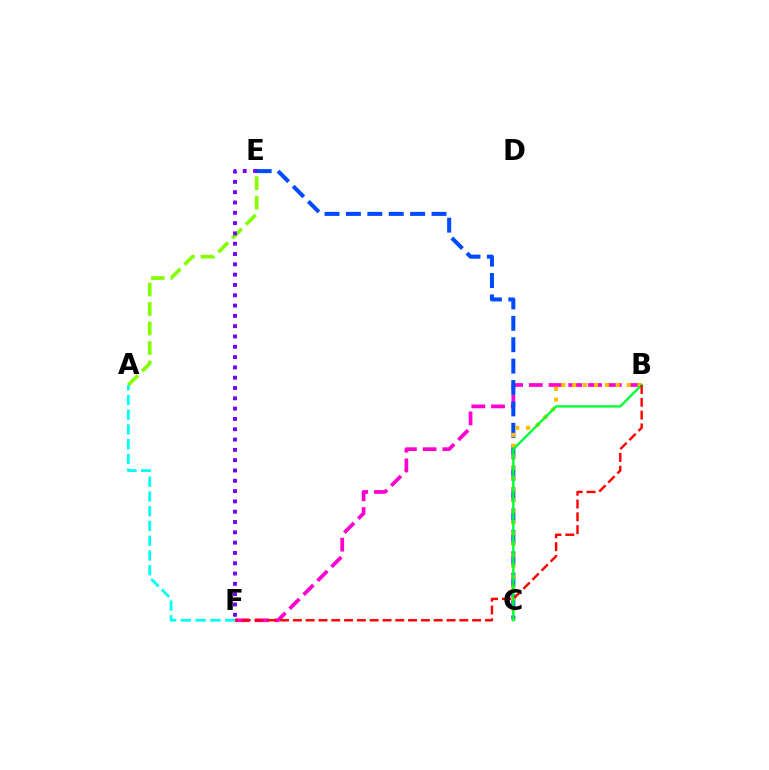{('B', 'F'): [{'color': '#ff00cf', 'line_style': 'dashed', 'thickness': 2.68}, {'color': '#ff0000', 'line_style': 'dashed', 'thickness': 1.74}], ('C', 'E'): [{'color': '#004bff', 'line_style': 'dashed', 'thickness': 2.91}], ('A', 'E'): [{'color': '#84ff00', 'line_style': 'dashed', 'thickness': 2.65}], ('B', 'C'): [{'color': '#ffbd00', 'line_style': 'dotted', 'thickness': 2.96}, {'color': '#00ff39', 'line_style': 'solid', 'thickness': 1.71}], ('A', 'F'): [{'color': '#00fff6', 'line_style': 'dashed', 'thickness': 2.0}], ('E', 'F'): [{'color': '#7200ff', 'line_style': 'dotted', 'thickness': 2.8}]}